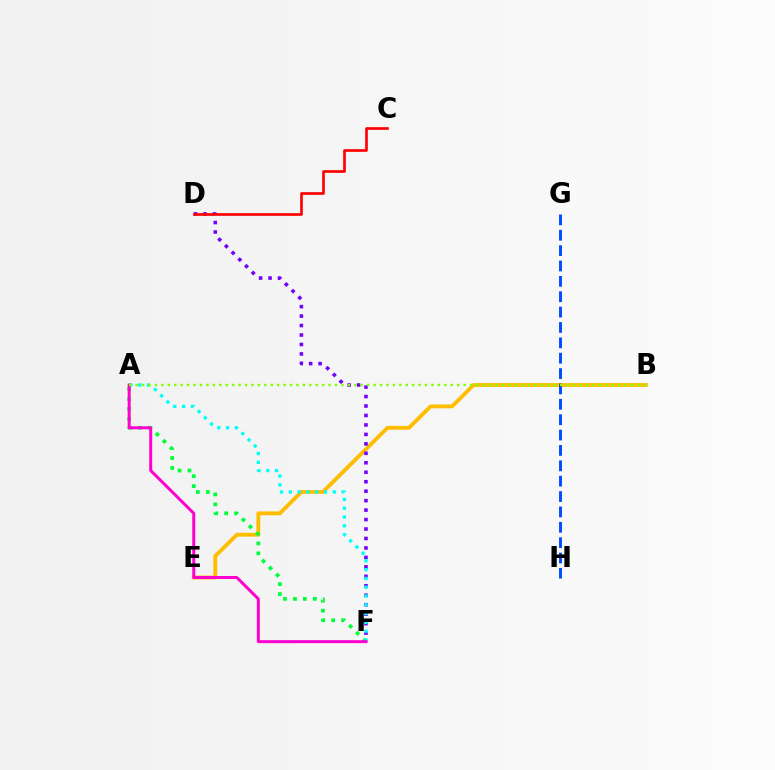{('B', 'E'): [{'color': '#ffbd00', 'line_style': 'solid', 'thickness': 2.78}], ('D', 'F'): [{'color': '#7200ff', 'line_style': 'dotted', 'thickness': 2.57}], ('A', 'F'): [{'color': '#00ff39', 'line_style': 'dotted', 'thickness': 2.7}, {'color': '#00fff6', 'line_style': 'dotted', 'thickness': 2.39}, {'color': '#ff00cf', 'line_style': 'solid', 'thickness': 2.15}], ('G', 'H'): [{'color': '#004bff', 'line_style': 'dashed', 'thickness': 2.09}], ('A', 'B'): [{'color': '#84ff00', 'line_style': 'dotted', 'thickness': 1.75}], ('C', 'D'): [{'color': '#ff0000', 'line_style': 'solid', 'thickness': 1.92}]}